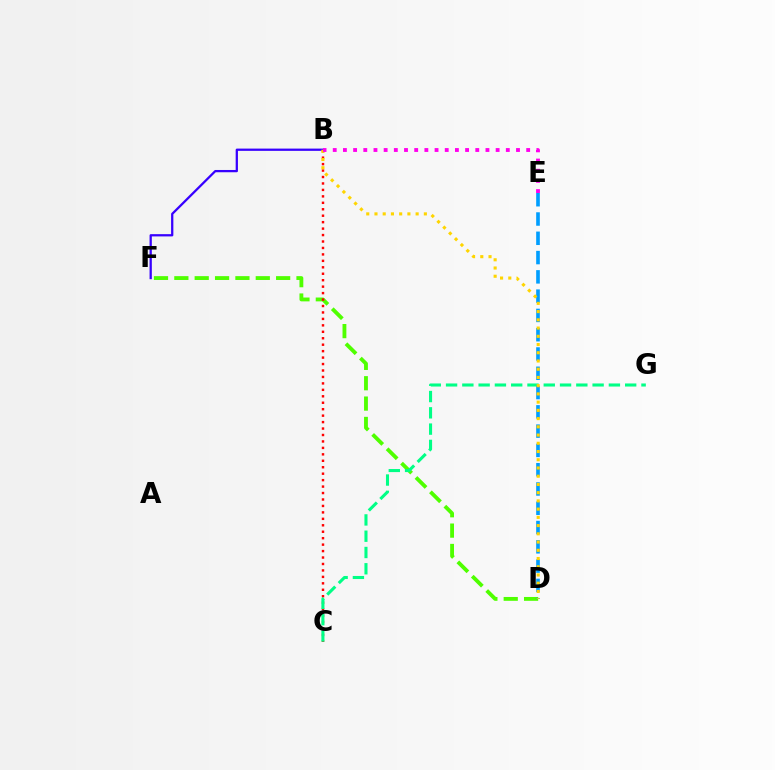{('D', 'F'): [{'color': '#4fff00', 'line_style': 'dashed', 'thickness': 2.77}], ('B', 'F'): [{'color': '#3700ff', 'line_style': 'solid', 'thickness': 1.63}], ('B', 'C'): [{'color': '#ff0000', 'line_style': 'dotted', 'thickness': 1.75}], ('C', 'G'): [{'color': '#00ff86', 'line_style': 'dashed', 'thickness': 2.21}], ('D', 'E'): [{'color': '#009eff', 'line_style': 'dashed', 'thickness': 2.62}], ('B', 'D'): [{'color': '#ffd500', 'line_style': 'dotted', 'thickness': 2.24}], ('B', 'E'): [{'color': '#ff00ed', 'line_style': 'dotted', 'thickness': 2.77}]}